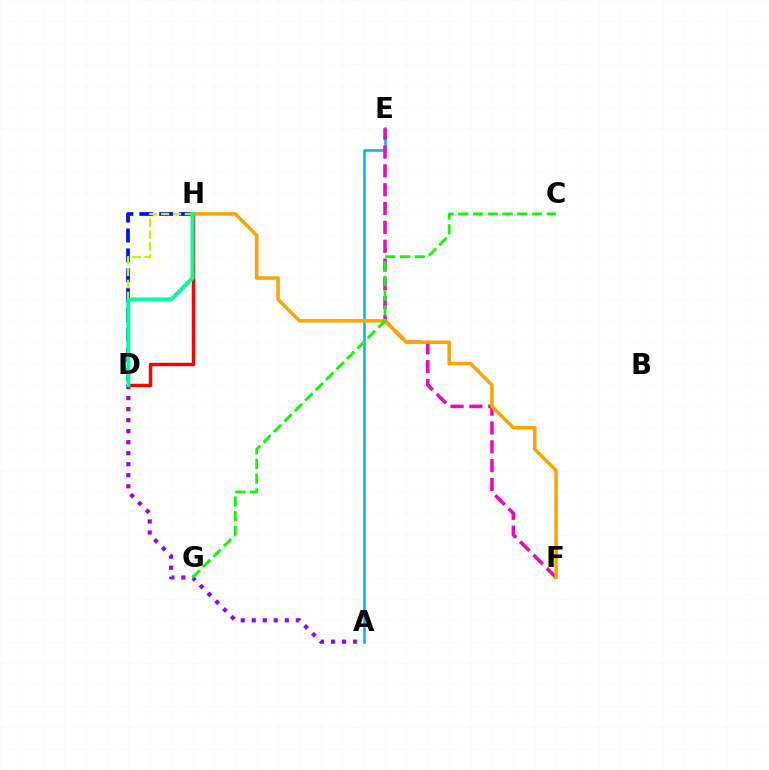{('D', 'H'): [{'color': '#0010ff', 'line_style': 'dashed', 'thickness': 2.7}, {'color': '#ff0000', 'line_style': 'solid', 'thickness': 2.47}, {'color': '#b3ff00', 'line_style': 'dashed', 'thickness': 1.61}, {'color': '#00ff9d', 'line_style': 'solid', 'thickness': 2.85}], ('A', 'E'): [{'color': '#00b5ff', 'line_style': 'solid', 'thickness': 1.85}], ('A', 'D'): [{'color': '#9b00ff', 'line_style': 'dotted', 'thickness': 2.99}], ('E', 'F'): [{'color': '#ff00bd', 'line_style': 'dashed', 'thickness': 2.56}], ('F', 'H'): [{'color': '#ffa500', 'line_style': 'solid', 'thickness': 2.56}], ('C', 'G'): [{'color': '#08ff00', 'line_style': 'dashed', 'thickness': 2.0}]}